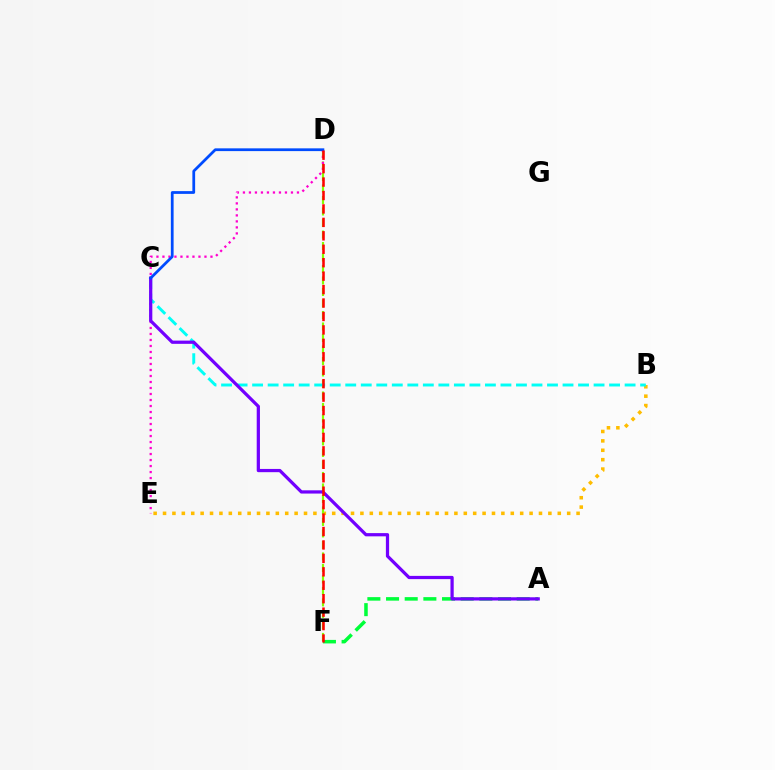{('B', 'E'): [{'color': '#ffbd00', 'line_style': 'dotted', 'thickness': 2.55}], ('D', 'F'): [{'color': '#84ff00', 'line_style': 'dashed', 'thickness': 1.56}, {'color': '#ff0000', 'line_style': 'dashed', 'thickness': 1.83}], ('B', 'C'): [{'color': '#00fff6', 'line_style': 'dashed', 'thickness': 2.11}], ('A', 'F'): [{'color': '#00ff39', 'line_style': 'dashed', 'thickness': 2.54}], ('D', 'E'): [{'color': '#ff00cf', 'line_style': 'dotted', 'thickness': 1.63}], ('A', 'C'): [{'color': '#7200ff', 'line_style': 'solid', 'thickness': 2.33}], ('C', 'D'): [{'color': '#004bff', 'line_style': 'solid', 'thickness': 1.99}]}